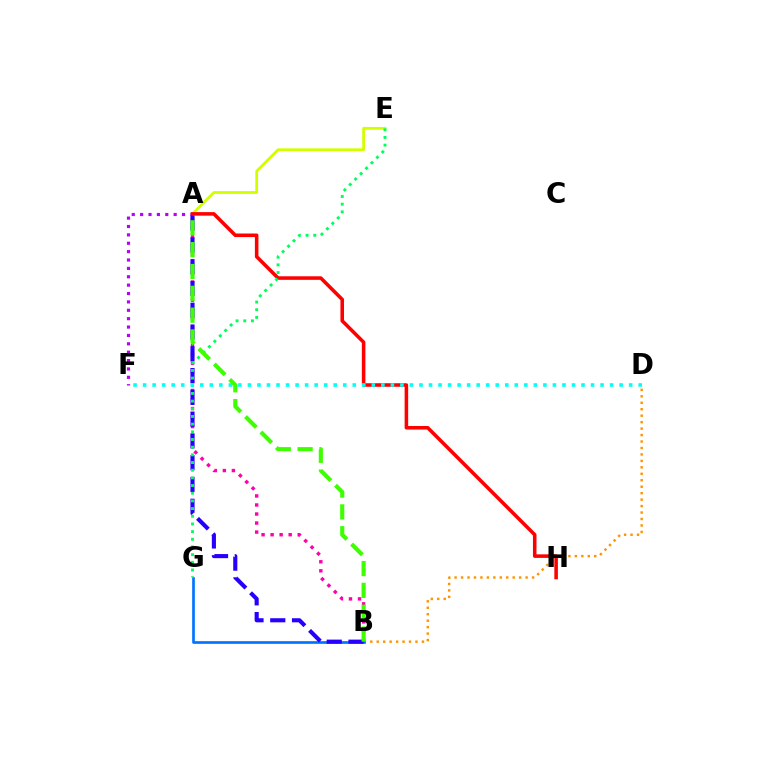{('A', 'F'): [{'color': '#b900ff', 'line_style': 'dotted', 'thickness': 2.28}], ('B', 'D'): [{'color': '#ff9400', 'line_style': 'dotted', 'thickness': 1.75}], ('A', 'E'): [{'color': '#d1ff00', 'line_style': 'solid', 'thickness': 2.01}], ('A', 'H'): [{'color': '#ff0000', 'line_style': 'solid', 'thickness': 2.56}], ('A', 'B'): [{'color': '#ff00ac', 'line_style': 'dotted', 'thickness': 2.46}, {'color': '#2500ff', 'line_style': 'dashed', 'thickness': 2.96}, {'color': '#3dff00', 'line_style': 'dashed', 'thickness': 2.97}], ('B', 'G'): [{'color': '#0074ff', 'line_style': 'solid', 'thickness': 1.93}], ('E', 'G'): [{'color': '#00ff5c', 'line_style': 'dotted', 'thickness': 2.09}], ('D', 'F'): [{'color': '#00fff6', 'line_style': 'dotted', 'thickness': 2.59}]}